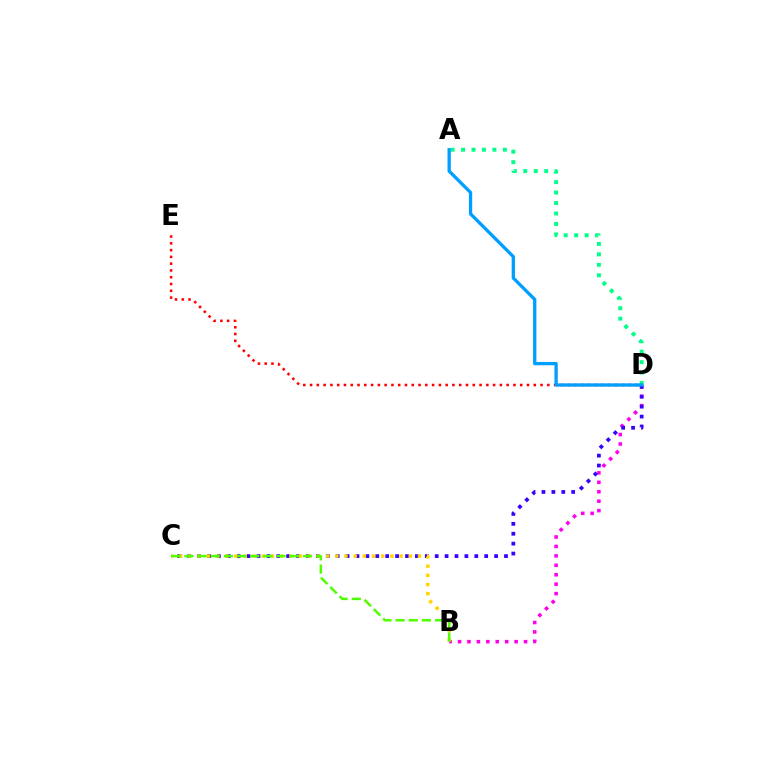{('B', 'D'): [{'color': '#ff00ed', 'line_style': 'dotted', 'thickness': 2.56}], ('D', 'E'): [{'color': '#ff0000', 'line_style': 'dotted', 'thickness': 1.84}], ('C', 'D'): [{'color': '#3700ff', 'line_style': 'dotted', 'thickness': 2.69}], ('B', 'C'): [{'color': '#ffd500', 'line_style': 'dotted', 'thickness': 2.49}, {'color': '#4fff00', 'line_style': 'dashed', 'thickness': 1.79}], ('A', 'D'): [{'color': '#00ff86', 'line_style': 'dotted', 'thickness': 2.84}, {'color': '#009eff', 'line_style': 'solid', 'thickness': 2.38}]}